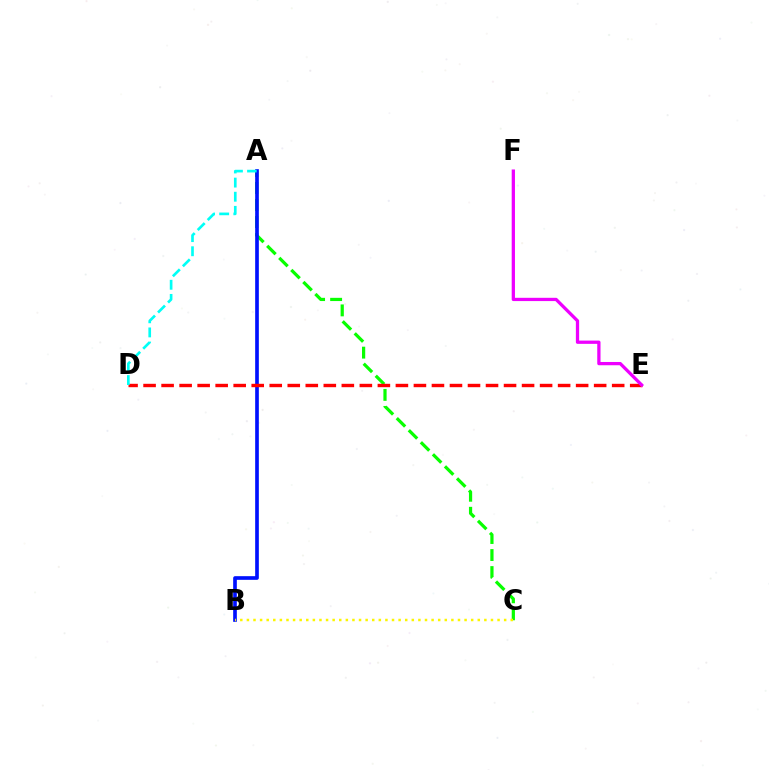{('A', 'C'): [{'color': '#08ff00', 'line_style': 'dashed', 'thickness': 2.31}], ('A', 'B'): [{'color': '#0010ff', 'line_style': 'solid', 'thickness': 2.64}], ('D', 'E'): [{'color': '#ff0000', 'line_style': 'dashed', 'thickness': 2.45}], ('B', 'C'): [{'color': '#fcf500', 'line_style': 'dotted', 'thickness': 1.79}], ('A', 'D'): [{'color': '#00fff6', 'line_style': 'dashed', 'thickness': 1.92}], ('E', 'F'): [{'color': '#ee00ff', 'line_style': 'solid', 'thickness': 2.35}]}